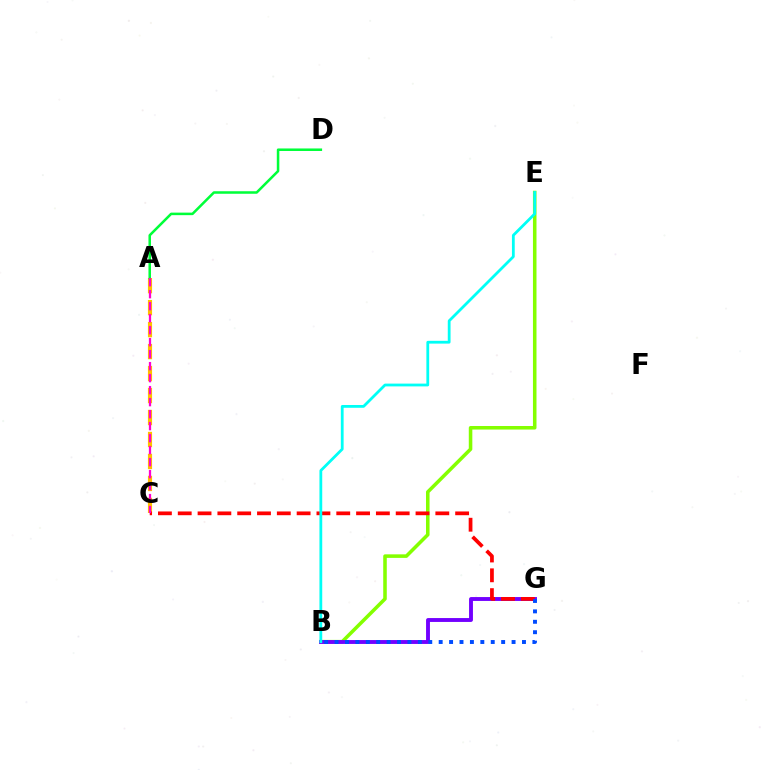{('B', 'E'): [{'color': '#84ff00', 'line_style': 'solid', 'thickness': 2.55}, {'color': '#00fff6', 'line_style': 'solid', 'thickness': 2.01}], ('B', 'G'): [{'color': '#7200ff', 'line_style': 'solid', 'thickness': 2.79}, {'color': '#004bff', 'line_style': 'dotted', 'thickness': 2.83}], ('A', 'C'): [{'color': '#ffbd00', 'line_style': 'dashed', 'thickness': 2.99}, {'color': '#ff00cf', 'line_style': 'dashed', 'thickness': 1.63}], ('C', 'G'): [{'color': '#ff0000', 'line_style': 'dashed', 'thickness': 2.69}], ('A', 'D'): [{'color': '#00ff39', 'line_style': 'solid', 'thickness': 1.82}]}